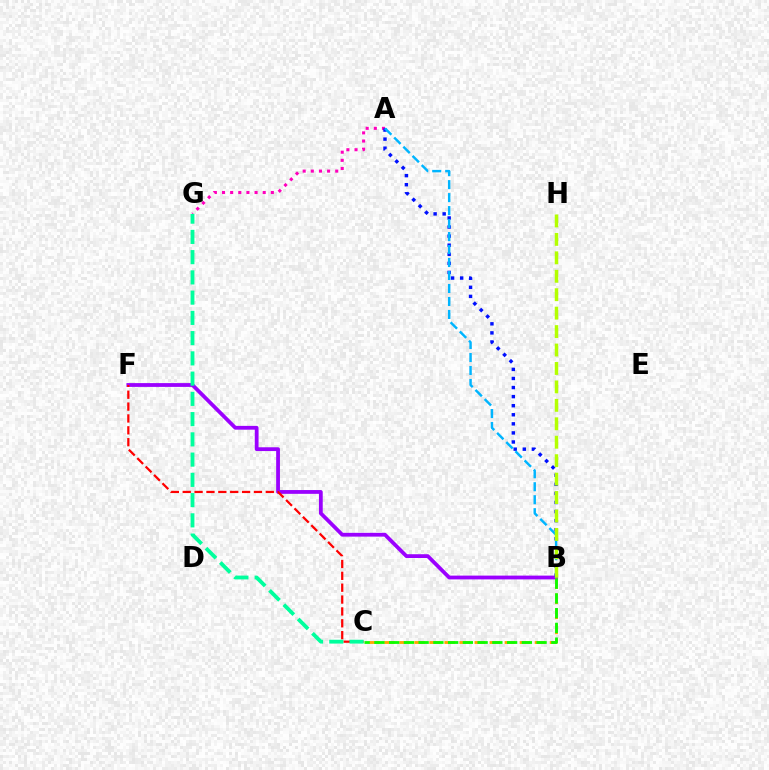{('A', 'G'): [{'color': '#ff00bd', 'line_style': 'dotted', 'thickness': 2.21}], ('B', 'F'): [{'color': '#9b00ff', 'line_style': 'solid', 'thickness': 2.73}], ('B', 'C'): [{'color': '#ffa500', 'line_style': 'dashed', 'thickness': 2.04}, {'color': '#08ff00', 'line_style': 'dashed', 'thickness': 2.0}], ('A', 'B'): [{'color': '#0010ff', 'line_style': 'dotted', 'thickness': 2.47}, {'color': '#00b5ff', 'line_style': 'dashed', 'thickness': 1.76}], ('B', 'H'): [{'color': '#b3ff00', 'line_style': 'dashed', 'thickness': 2.51}], ('C', 'F'): [{'color': '#ff0000', 'line_style': 'dashed', 'thickness': 1.61}], ('C', 'G'): [{'color': '#00ff9d', 'line_style': 'dashed', 'thickness': 2.75}]}